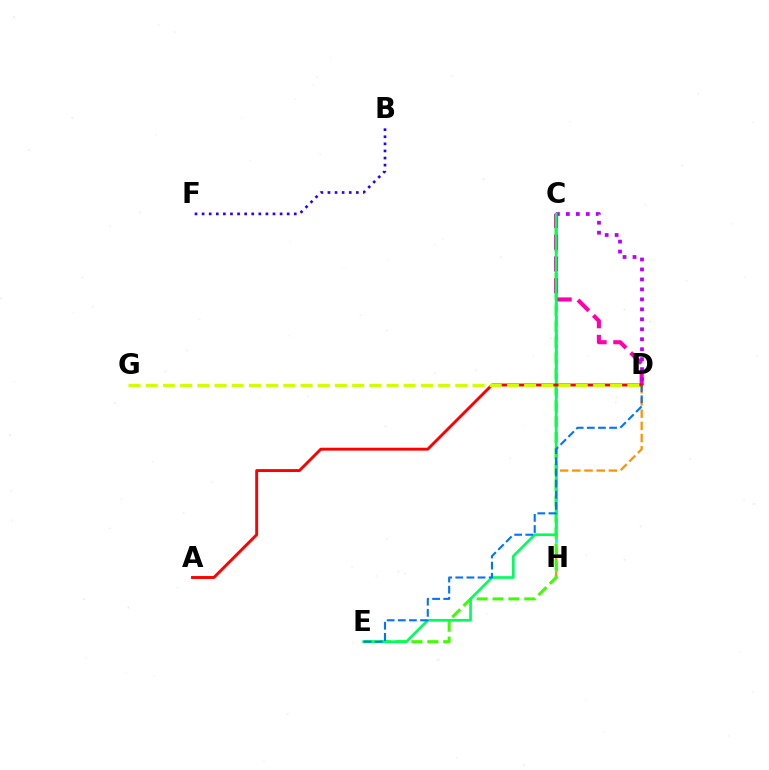{('D', 'H'): [{'color': '#ff9400', 'line_style': 'dashed', 'thickness': 1.66}], ('C', 'H'): [{'color': '#00fff6', 'line_style': 'dashed', 'thickness': 1.97}], ('C', 'E'): [{'color': '#3dff00', 'line_style': 'dashed', 'thickness': 2.16}, {'color': '#00ff5c', 'line_style': 'solid', 'thickness': 1.91}], ('C', 'D'): [{'color': '#ff00ac', 'line_style': 'dashed', 'thickness': 2.95}, {'color': '#b900ff', 'line_style': 'dotted', 'thickness': 2.71}], ('B', 'F'): [{'color': '#2500ff', 'line_style': 'dotted', 'thickness': 1.93}], ('A', 'D'): [{'color': '#ff0000', 'line_style': 'solid', 'thickness': 2.09}], ('D', 'G'): [{'color': '#d1ff00', 'line_style': 'dashed', 'thickness': 2.34}], ('D', 'E'): [{'color': '#0074ff', 'line_style': 'dashed', 'thickness': 1.51}]}